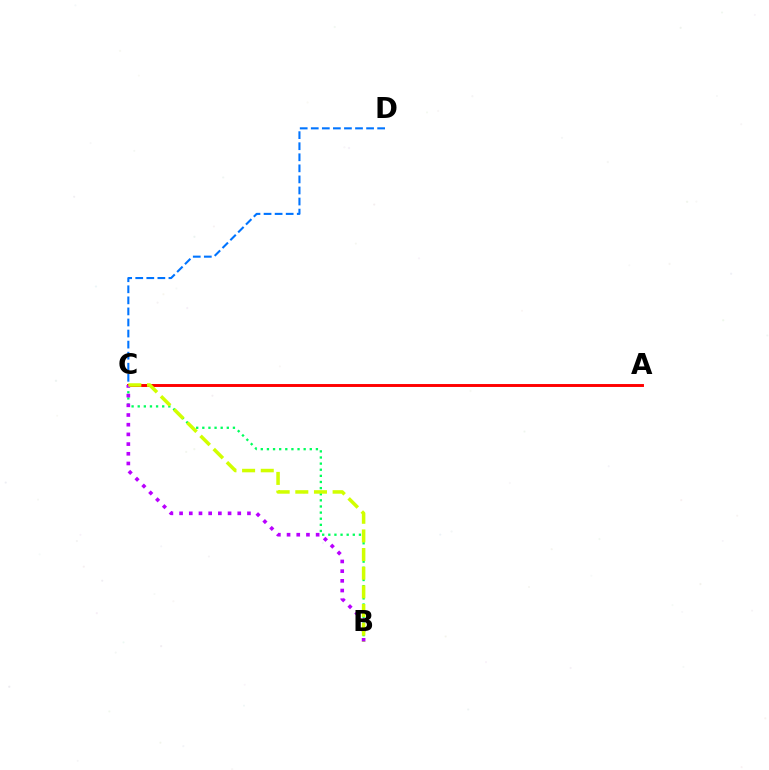{('B', 'C'): [{'color': '#00ff5c', 'line_style': 'dotted', 'thickness': 1.66}, {'color': '#b900ff', 'line_style': 'dotted', 'thickness': 2.63}, {'color': '#d1ff00', 'line_style': 'dashed', 'thickness': 2.53}], ('A', 'C'): [{'color': '#ff0000', 'line_style': 'solid', 'thickness': 2.1}], ('C', 'D'): [{'color': '#0074ff', 'line_style': 'dashed', 'thickness': 1.5}]}